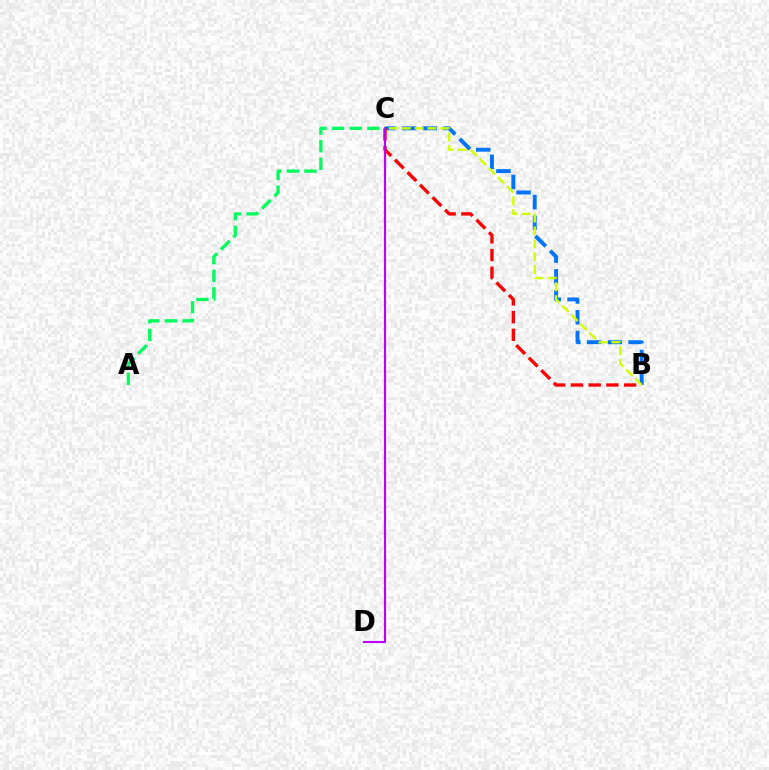{('B', 'C'): [{'color': '#0074ff', 'line_style': 'dashed', 'thickness': 2.82}, {'color': '#d1ff00', 'line_style': 'dashed', 'thickness': 1.75}, {'color': '#ff0000', 'line_style': 'dashed', 'thickness': 2.41}], ('C', 'D'): [{'color': '#b900ff', 'line_style': 'solid', 'thickness': 1.53}], ('A', 'C'): [{'color': '#00ff5c', 'line_style': 'dashed', 'thickness': 2.39}]}